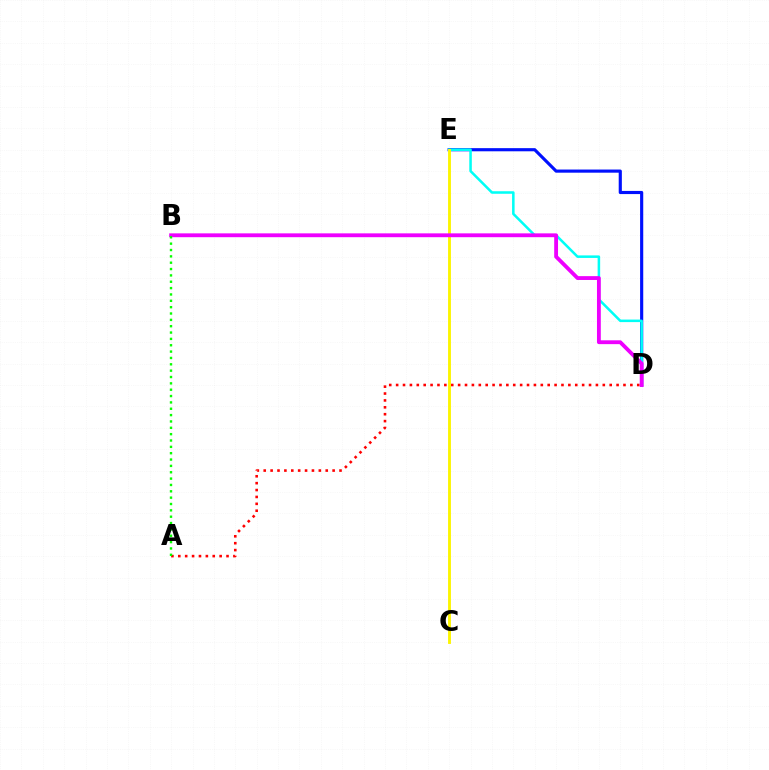{('D', 'E'): [{'color': '#0010ff', 'line_style': 'solid', 'thickness': 2.26}, {'color': '#00fff6', 'line_style': 'solid', 'thickness': 1.82}], ('A', 'D'): [{'color': '#ff0000', 'line_style': 'dotted', 'thickness': 1.87}], ('C', 'E'): [{'color': '#fcf500', 'line_style': 'solid', 'thickness': 2.07}], ('B', 'D'): [{'color': '#ee00ff', 'line_style': 'solid', 'thickness': 2.76}], ('A', 'B'): [{'color': '#08ff00', 'line_style': 'dotted', 'thickness': 1.73}]}